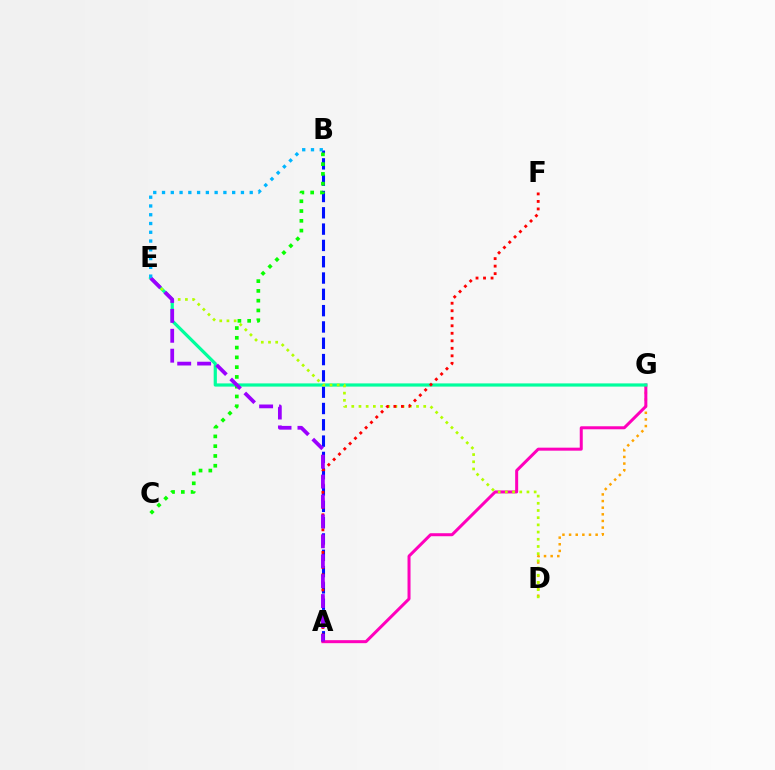{('A', 'B'): [{'color': '#0010ff', 'line_style': 'dashed', 'thickness': 2.22}], ('D', 'G'): [{'color': '#ffa500', 'line_style': 'dotted', 'thickness': 1.8}], ('A', 'G'): [{'color': '#ff00bd', 'line_style': 'solid', 'thickness': 2.16}], ('E', 'G'): [{'color': '#00ff9d', 'line_style': 'solid', 'thickness': 2.31}], ('B', 'C'): [{'color': '#08ff00', 'line_style': 'dotted', 'thickness': 2.66}], ('D', 'E'): [{'color': '#b3ff00', 'line_style': 'dotted', 'thickness': 1.95}], ('A', 'F'): [{'color': '#ff0000', 'line_style': 'dotted', 'thickness': 2.04}], ('A', 'E'): [{'color': '#9b00ff', 'line_style': 'dashed', 'thickness': 2.7}], ('B', 'E'): [{'color': '#00b5ff', 'line_style': 'dotted', 'thickness': 2.38}]}